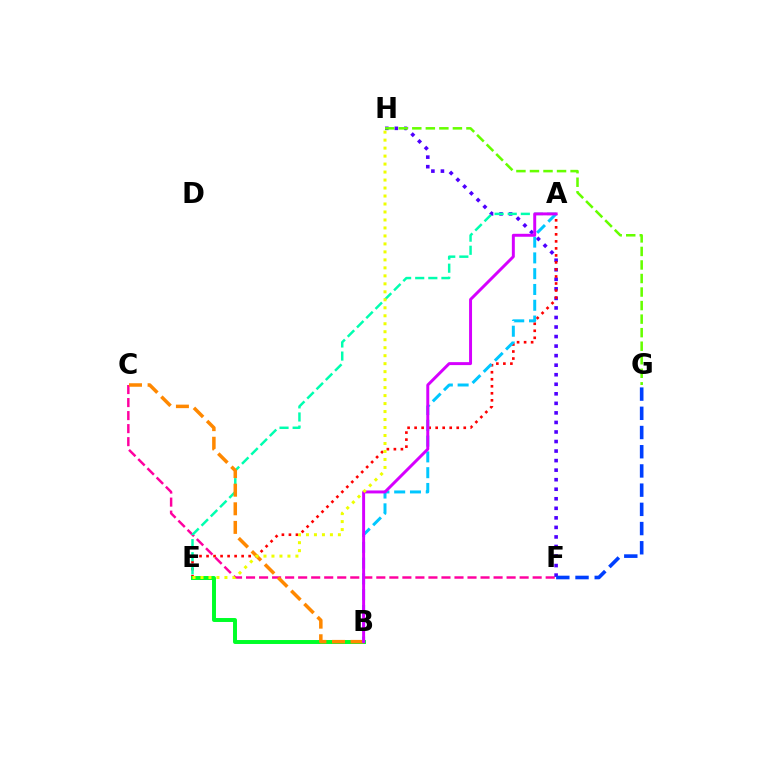{('C', 'F'): [{'color': '#ff00a0', 'line_style': 'dashed', 'thickness': 1.77}], ('F', 'H'): [{'color': '#4f00ff', 'line_style': 'dotted', 'thickness': 2.59}], ('A', 'E'): [{'color': '#ff0000', 'line_style': 'dotted', 'thickness': 1.91}, {'color': '#00ffaf', 'line_style': 'dashed', 'thickness': 1.78}], ('B', 'E'): [{'color': '#00ff27', 'line_style': 'solid', 'thickness': 2.85}], ('F', 'G'): [{'color': '#003fff', 'line_style': 'dashed', 'thickness': 2.61}], ('B', 'C'): [{'color': '#ff8800', 'line_style': 'dashed', 'thickness': 2.53}], ('A', 'B'): [{'color': '#00c7ff', 'line_style': 'dashed', 'thickness': 2.14}, {'color': '#d600ff', 'line_style': 'solid', 'thickness': 2.13}], ('G', 'H'): [{'color': '#66ff00', 'line_style': 'dashed', 'thickness': 1.84}], ('E', 'H'): [{'color': '#eeff00', 'line_style': 'dotted', 'thickness': 2.17}]}